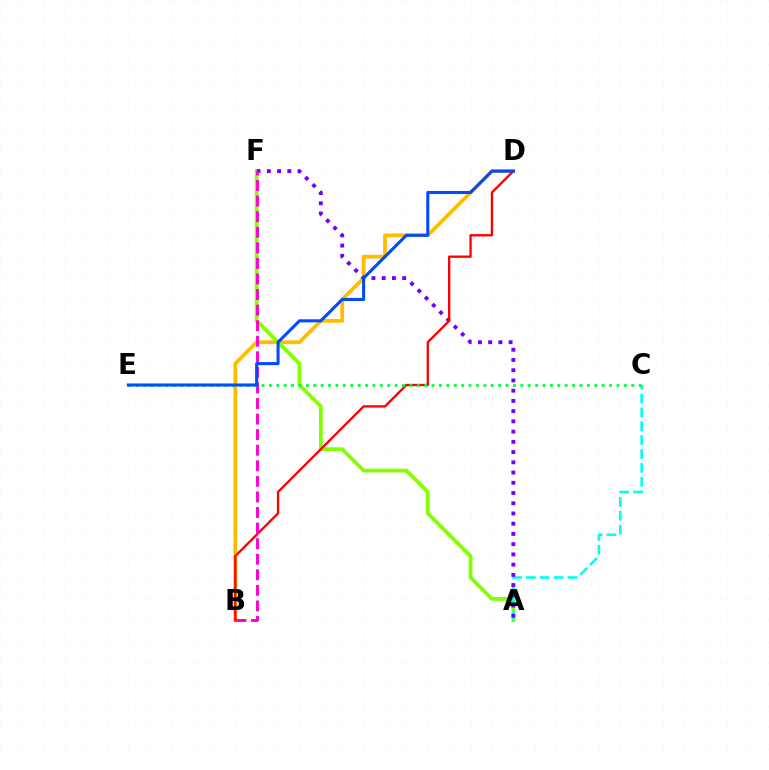{('B', 'D'): [{'color': '#ffbd00', 'line_style': 'solid', 'thickness': 2.72}, {'color': '#ff0000', 'line_style': 'solid', 'thickness': 1.68}], ('A', 'F'): [{'color': '#84ff00', 'line_style': 'solid', 'thickness': 2.71}, {'color': '#7200ff', 'line_style': 'dotted', 'thickness': 2.78}], ('A', 'C'): [{'color': '#00fff6', 'line_style': 'dashed', 'thickness': 1.88}], ('B', 'F'): [{'color': '#ff00cf', 'line_style': 'dashed', 'thickness': 2.12}], ('C', 'E'): [{'color': '#00ff39', 'line_style': 'dotted', 'thickness': 2.01}], ('D', 'E'): [{'color': '#004bff', 'line_style': 'solid', 'thickness': 2.21}]}